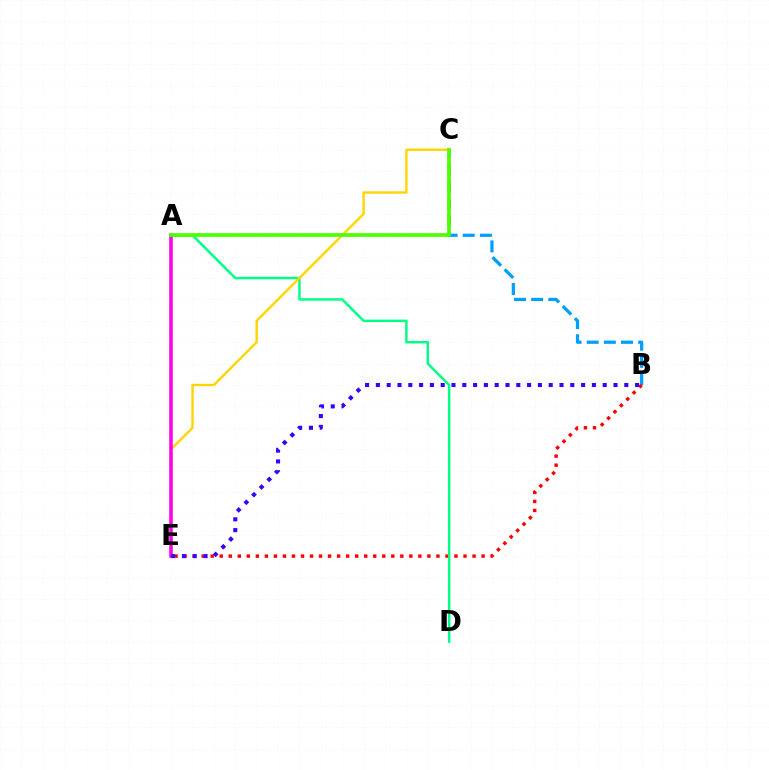{('B', 'C'): [{'color': '#009eff', 'line_style': 'dashed', 'thickness': 2.33}], ('B', 'E'): [{'color': '#ff0000', 'line_style': 'dotted', 'thickness': 2.45}, {'color': '#3700ff', 'line_style': 'dotted', 'thickness': 2.93}], ('A', 'D'): [{'color': '#00ff86', 'line_style': 'solid', 'thickness': 1.77}], ('C', 'E'): [{'color': '#ffd500', 'line_style': 'solid', 'thickness': 1.71}], ('A', 'E'): [{'color': '#ff00ed', 'line_style': 'solid', 'thickness': 2.55}], ('A', 'C'): [{'color': '#4fff00', 'line_style': 'solid', 'thickness': 2.69}]}